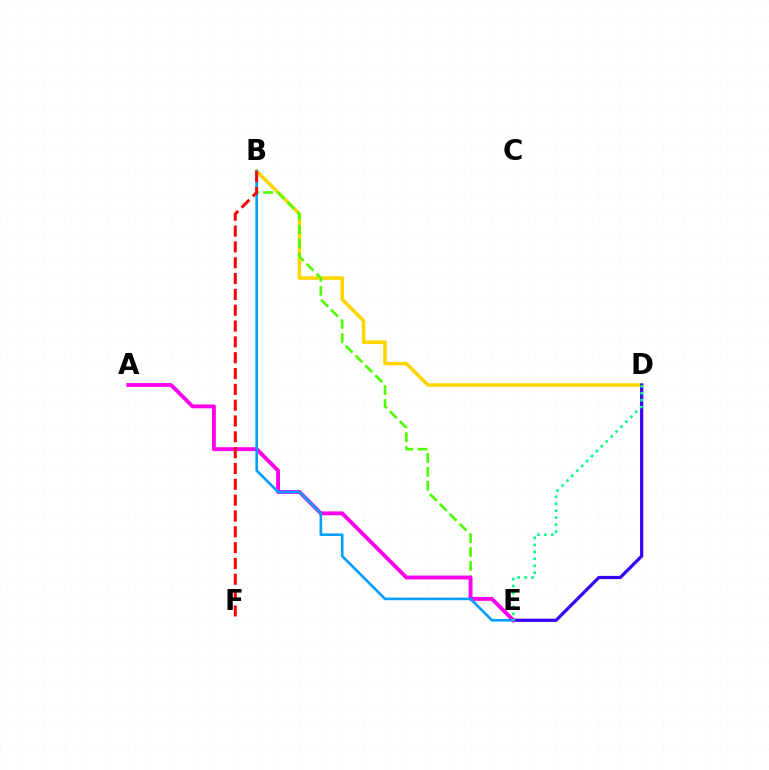{('B', 'D'): [{'color': '#ffd500', 'line_style': 'solid', 'thickness': 2.54}], ('B', 'E'): [{'color': '#4fff00', 'line_style': 'dashed', 'thickness': 1.9}, {'color': '#009eff', 'line_style': 'solid', 'thickness': 1.87}], ('D', 'E'): [{'color': '#3700ff', 'line_style': 'solid', 'thickness': 2.31}, {'color': '#00ff86', 'line_style': 'dotted', 'thickness': 1.89}], ('A', 'E'): [{'color': '#ff00ed', 'line_style': 'solid', 'thickness': 2.79}], ('B', 'F'): [{'color': '#ff0000', 'line_style': 'dashed', 'thickness': 2.15}]}